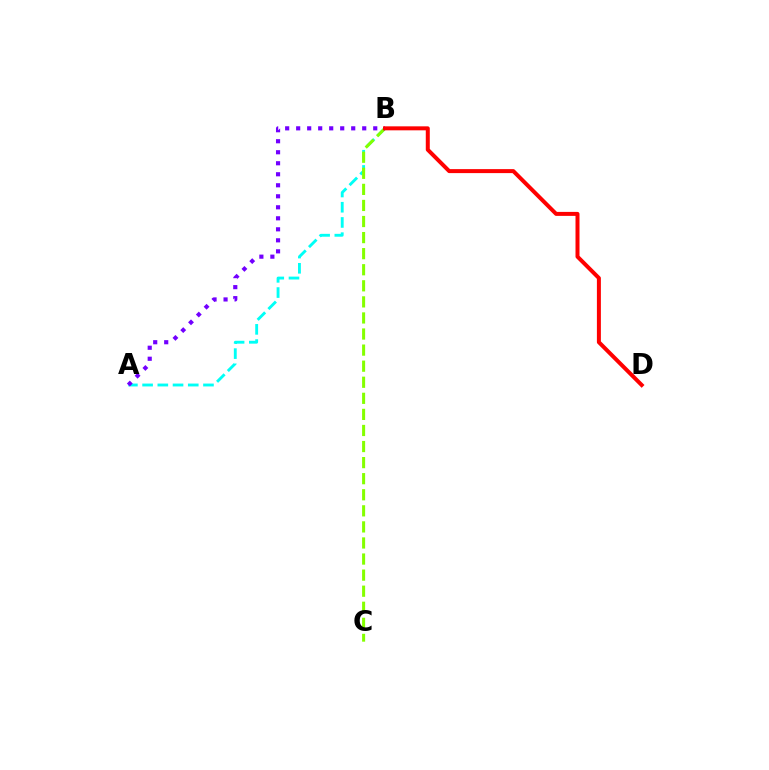{('A', 'B'): [{'color': '#00fff6', 'line_style': 'dashed', 'thickness': 2.07}, {'color': '#7200ff', 'line_style': 'dotted', 'thickness': 2.99}], ('B', 'C'): [{'color': '#84ff00', 'line_style': 'dashed', 'thickness': 2.18}], ('B', 'D'): [{'color': '#ff0000', 'line_style': 'solid', 'thickness': 2.87}]}